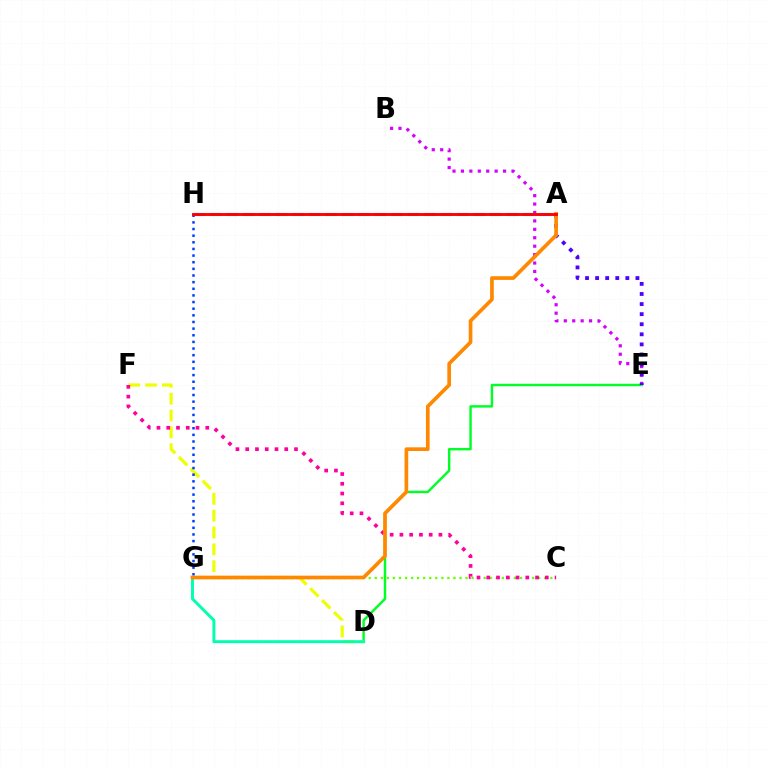{('D', 'E'): [{'color': '#00ff27', 'line_style': 'solid', 'thickness': 1.75}], ('D', 'F'): [{'color': '#eeff00', 'line_style': 'dashed', 'thickness': 2.29}], ('C', 'G'): [{'color': '#66ff00', 'line_style': 'dotted', 'thickness': 1.64}], ('B', 'E'): [{'color': '#d600ff', 'line_style': 'dotted', 'thickness': 2.29}], ('D', 'G'): [{'color': '#00ffaf', 'line_style': 'solid', 'thickness': 2.11}], ('A', 'E'): [{'color': '#4f00ff', 'line_style': 'dotted', 'thickness': 2.74}], ('G', 'H'): [{'color': '#003fff', 'line_style': 'dotted', 'thickness': 1.8}], ('A', 'H'): [{'color': '#00c7ff', 'line_style': 'dashed', 'thickness': 2.24}, {'color': '#ff0000', 'line_style': 'solid', 'thickness': 2.08}], ('C', 'F'): [{'color': '#ff00a0', 'line_style': 'dotted', 'thickness': 2.65}], ('A', 'G'): [{'color': '#ff8800', 'line_style': 'solid', 'thickness': 2.65}]}